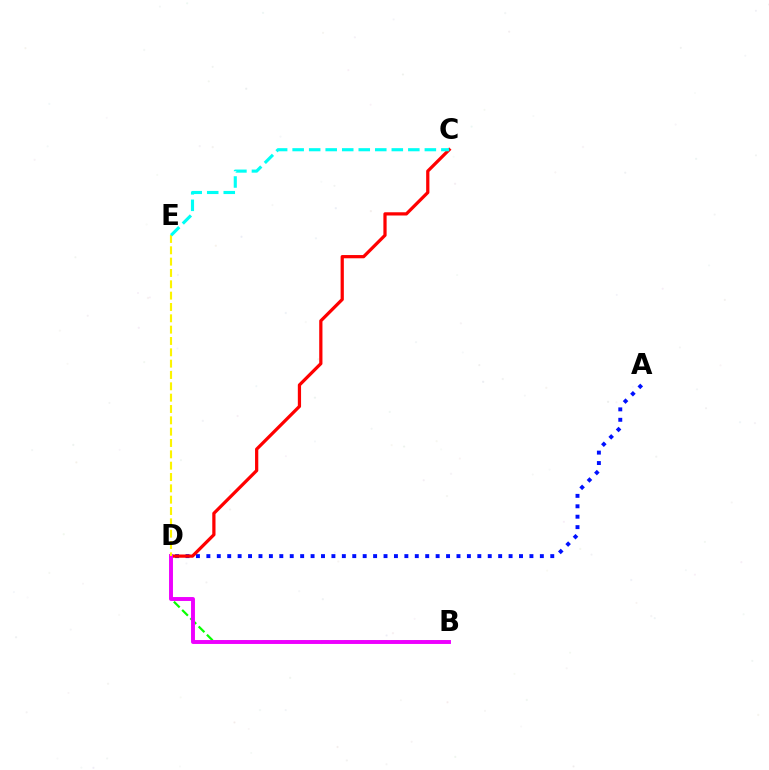{('B', 'D'): [{'color': '#08ff00', 'line_style': 'dashed', 'thickness': 1.59}, {'color': '#ee00ff', 'line_style': 'solid', 'thickness': 2.82}], ('A', 'D'): [{'color': '#0010ff', 'line_style': 'dotted', 'thickness': 2.83}], ('C', 'D'): [{'color': '#ff0000', 'line_style': 'solid', 'thickness': 2.33}], ('D', 'E'): [{'color': '#fcf500', 'line_style': 'dashed', 'thickness': 1.54}], ('C', 'E'): [{'color': '#00fff6', 'line_style': 'dashed', 'thickness': 2.24}]}